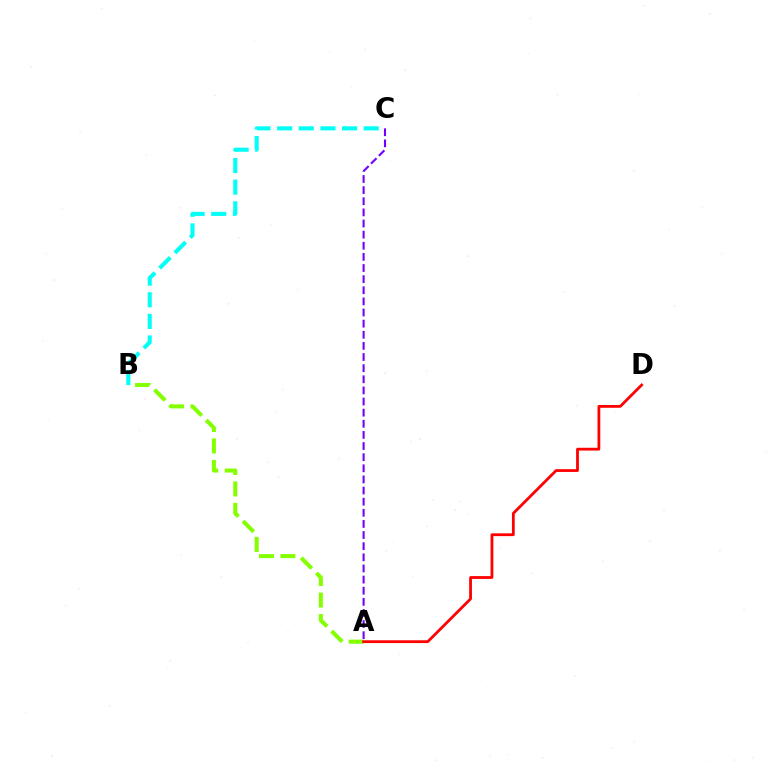{('A', 'B'): [{'color': '#84ff00', 'line_style': 'dashed', 'thickness': 2.91}], ('B', 'C'): [{'color': '#00fff6', 'line_style': 'dashed', 'thickness': 2.94}], ('A', 'C'): [{'color': '#7200ff', 'line_style': 'dashed', 'thickness': 1.51}], ('A', 'D'): [{'color': '#ff0000', 'line_style': 'solid', 'thickness': 2.01}]}